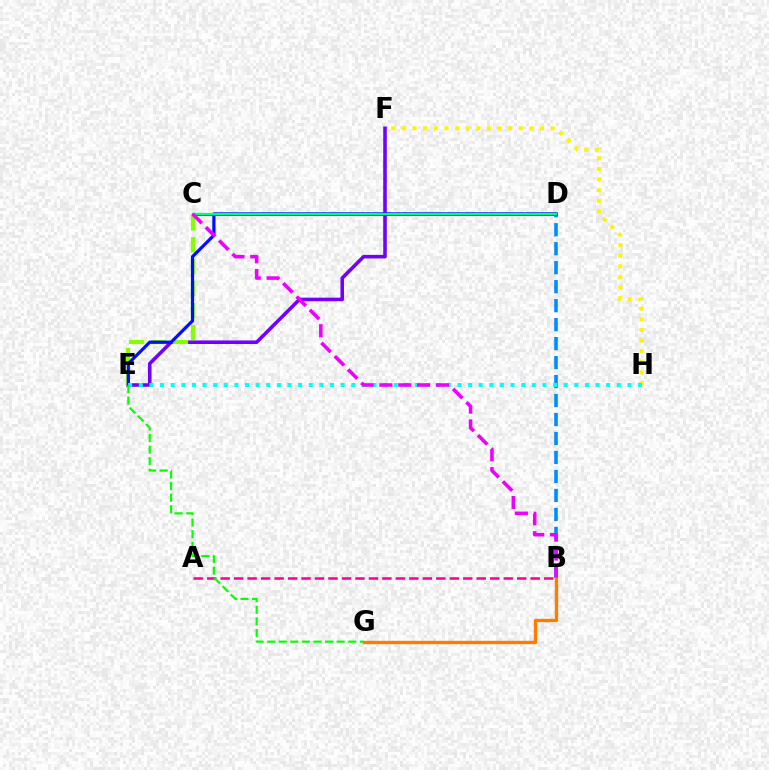{('E', 'F'): [{'color': '#7200ff', 'line_style': 'solid', 'thickness': 2.57}], ('A', 'B'): [{'color': '#ff0094', 'line_style': 'dashed', 'thickness': 1.83}], ('C', 'E'): [{'color': '#84ff00', 'line_style': 'dashed', 'thickness': 2.98}], ('B', 'D'): [{'color': '#008cff', 'line_style': 'dashed', 'thickness': 2.58}], ('F', 'H'): [{'color': '#fcf500', 'line_style': 'dotted', 'thickness': 2.89}], ('B', 'G'): [{'color': '#ff7c00', 'line_style': 'solid', 'thickness': 2.43}], ('D', 'E'): [{'color': '#0010ff', 'line_style': 'solid', 'thickness': 2.31}], ('E', 'H'): [{'color': '#00fff6', 'line_style': 'dotted', 'thickness': 2.89}], ('C', 'D'): [{'color': '#ff0000', 'line_style': 'solid', 'thickness': 2.07}, {'color': '#00ff74', 'line_style': 'solid', 'thickness': 1.66}], ('E', 'G'): [{'color': '#08ff00', 'line_style': 'dashed', 'thickness': 1.57}], ('B', 'C'): [{'color': '#ee00ff', 'line_style': 'dashed', 'thickness': 2.56}]}